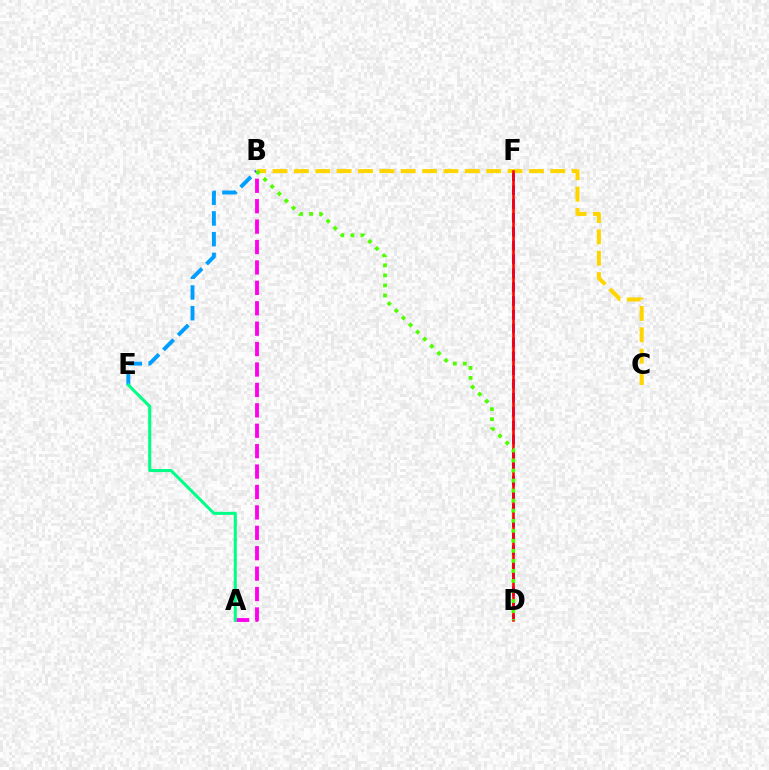{('D', 'F'): [{'color': '#3700ff', 'line_style': 'dashed', 'thickness': 1.88}, {'color': '#ff0000', 'line_style': 'solid', 'thickness': 1.85}], ('B', 'C'): [{'color': '#ffd500', 'line_style': 'dashed', 'thickness': 2.9}], ('B', 'E'): [{'color': '#009eff', 'line_style': 'dashed', 'thickness': 2.82}], ('A', 'B'): [{'color': '#ff00ed', 'line_style': 'dashed', 'thickness': 2.77}], ('A', 'E'): [{'color': '#00ff86', 'line_style': 'solid', 'thickness': 2.21}], ('B', 'D'): [{'color': '#4fff00', 'line_style': 'dotted', 'thickness': 2.73}]}